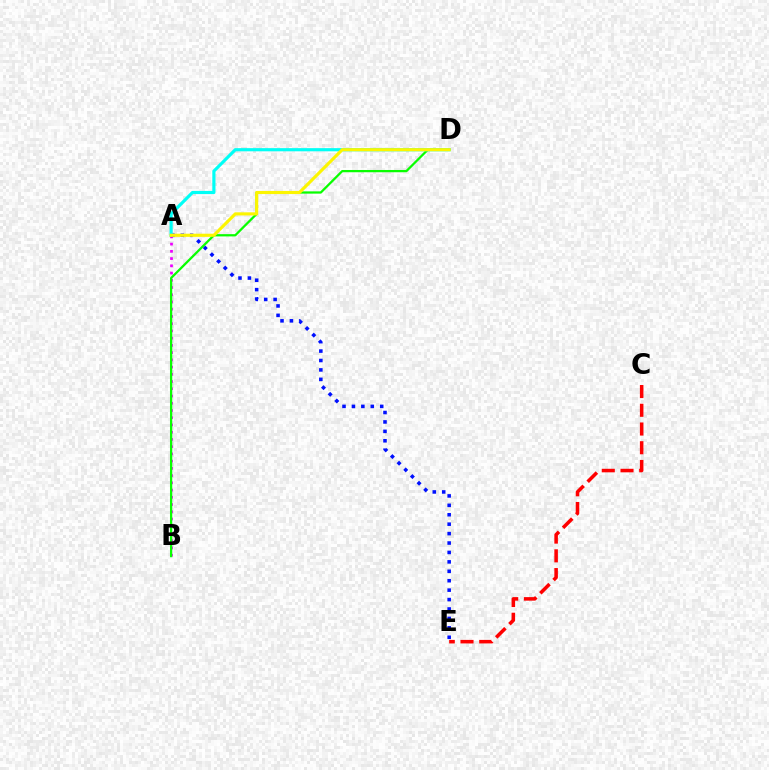{('A', 'B'): [{'color': '#ee00ff', 'line_style': 'dotted', 'thickness': 1.97}], ('A', 'E'): [{'color': '#0010ff', 'line_style': 'dotted', 'thickness': 2.56}], ('B', 'D'): [{'color': '#08ff00', 'line_style': 'solid', 'thickness': 1.63}], ('A', 'D'): [{'color': '#00fff6', 'line_style': 'solid', 'thickness': 2.28}, {'color': '#fcf500', 'line_style': 'solid', 'thickness': 2.26}], ('C', 'E'): [{'color': '#ff0000', 'line_style': 'dashed', 'thickness': 2.54}]}